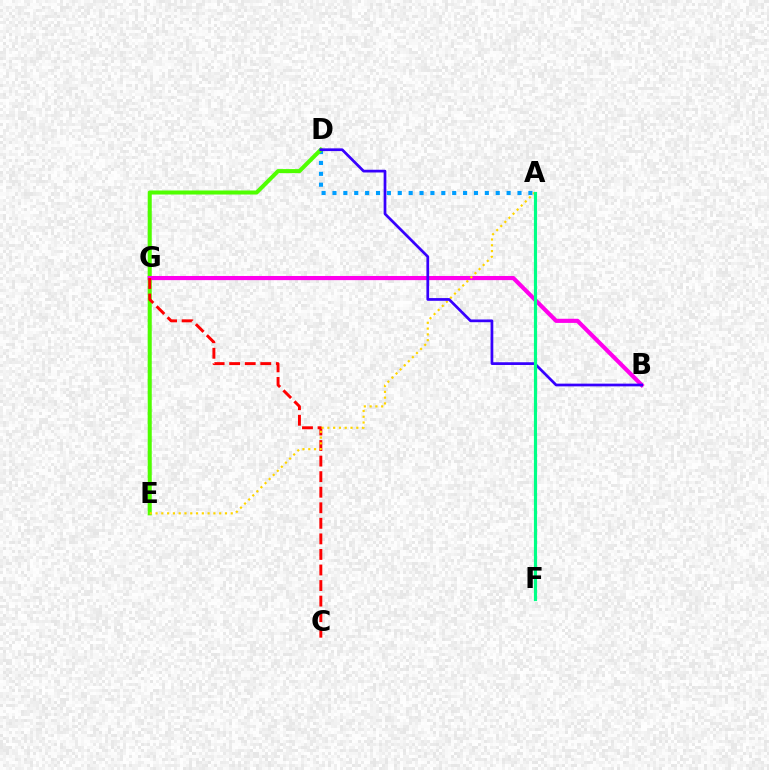{('A', 'D'): [{'color': '#009eff', 'line_style': 'dotted', 'thickness': 2.96}], ('D', 'E'): [{'color': '#4fff00', 'line_style': 'solid', 'thickness': 2.92}], ('B', 'G'): [{'color': '#ff00ed', 'line_style': 'solid', 'thickness': 2.98}], ('C', 'G'): [{'color': '#ff0000', 'line_style': 'dashed', 'thickness': 2.11}], ('A', 'E'): [{'color': '#ffd500', 'line_style': 'dotted', 'thickness': 1.57}], ('B', 'D'): [{'color': '#3700ff', 'line_style': 'solid', 'thickness': 1.97}], ('A', 'F'): [{'color': '#00ff86', 'line_style': 'solid', 'thickness': 2.28}]}